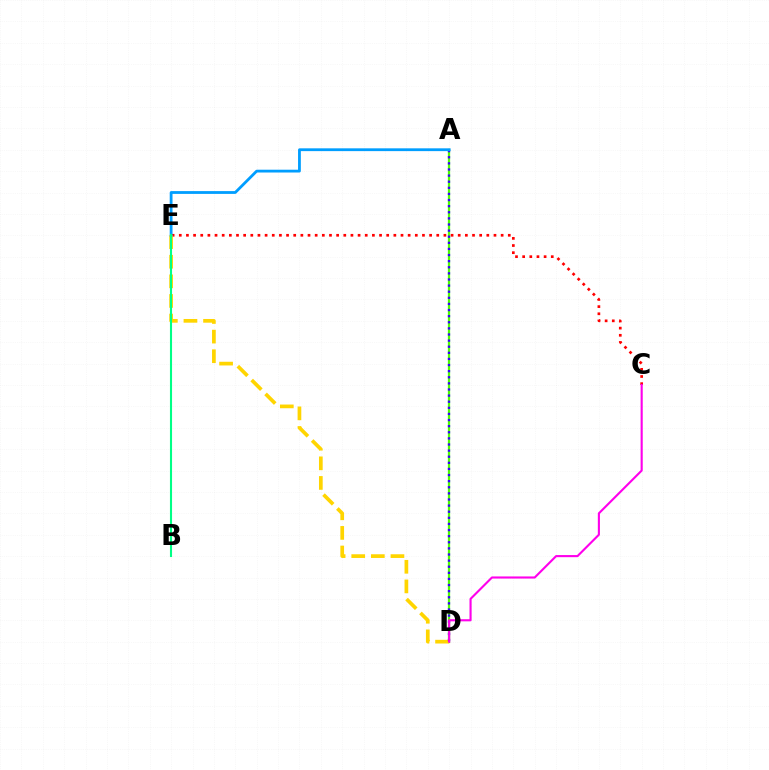{('C', 'E'): [{'color': '#ff0000', 'line_style': 'dotted', 'thickness': 1.94}], ('A', 'D'): [{'color': '#4fff00', 'line_style': 'solid', 'thickness': 1.62}, {'color': '#3700ff', 'line_style': 'dotted', 'thickness': 1.66}], ('D', 'E'): [{'color': '#ffd500', 'line_style': 'dashed', 'thickness': 2.66}], ('A', 'E'): [{'color': '#009eff', 'line_style': 'solid', 'thickness': 2.01}], ('C', 'D'): [{'color': '#ff00ed', 'line_style': 'solid', 'thickness': 1.53}], ('B', 'E'): [{'color': '#00ff86', 'line_style': 'solid', 'thickness': 1.51}]}